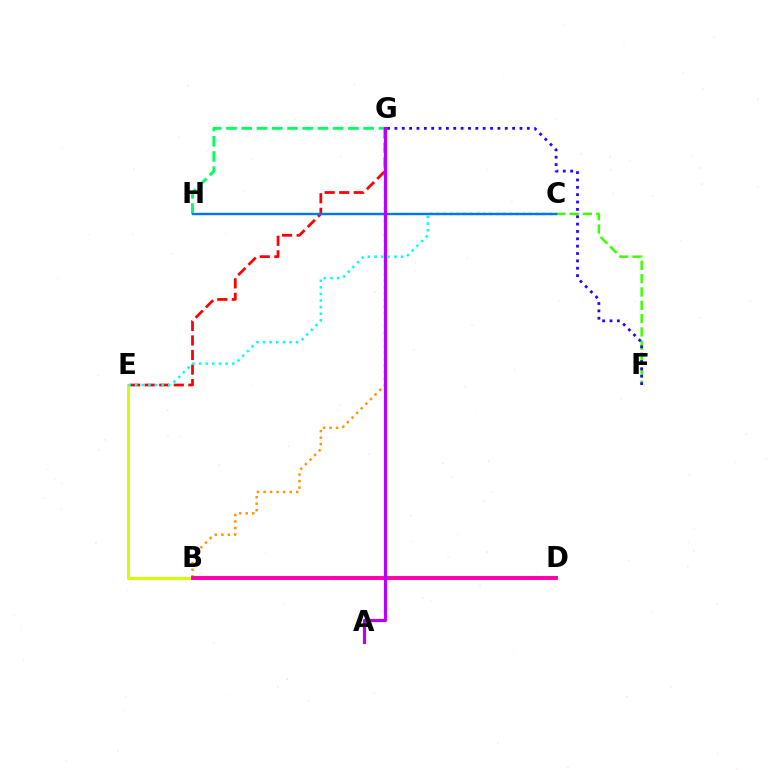{('B', 'G'): [{'color': '#ff9400', 'line_style': 'dotted', 'thickness': 1.78}], ('B', 'E'): [{'color': '#d1ff00', 'line_style': 'solid', 'thickness': 2.18}], ('E', 'G'): [{'color': '#ff0000', 'line_style': 'dashed', 'thickness': 1.98}], ('G', 'H'): [{'color': '#00ff5c', 'line_style': 'dashed', 'thickness': 2.07}], ('C', 'F'): [{'color': '#3dff00', 'line_style': 'dashed', 'thickness': 1.81}], ('B', 'D'): [{'color': '#ff00ac', 'line_style': 'solid', 'thickness': 2.81}], ('F', 'G'): [{'color': '#2500ff', 'line_style': 'dotted', 'thickness': 2.0}], ('C', 'E'): [{'color': '#00fff6', 'line_style': 'dotted', 'thickness': 1.8}], ('C', 'H'): [{'color': '#0074ff', 'line_style': 'solid', 'thickness': 1.71}], ('A', 'G'): [{'color': '#b900ff', 'line_style': 'solid', 'thickness': 2.28}]}